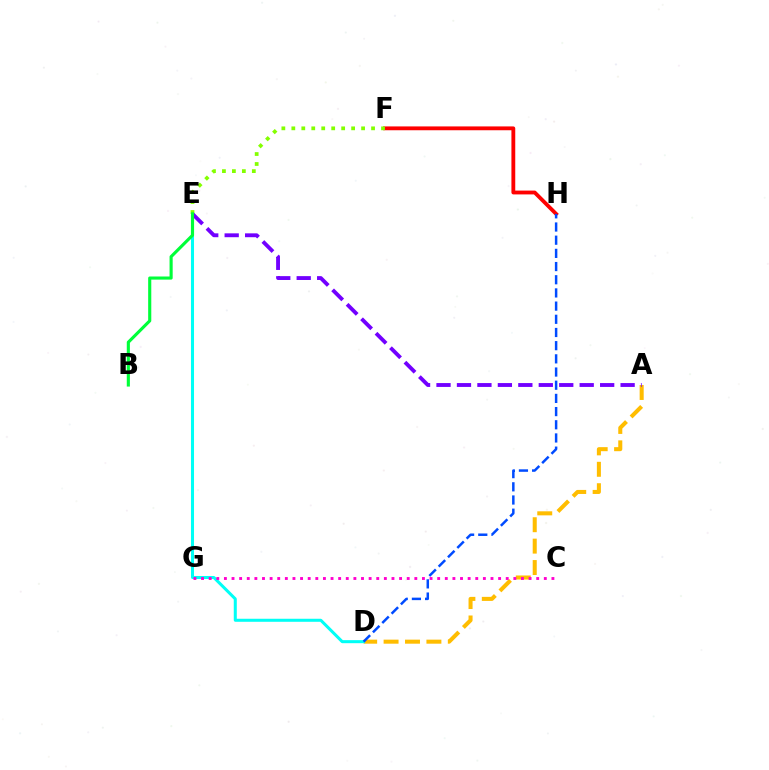{('F', 'H'): [{'color': '#ff0000', 'line_style': 'solid', 'thickness': 2.76}], ('A', 'D'): [{'color': '#ffbd00', 'line_style': 'dashed', 'thickness': 2.91}], ('D', 'E'): [{'color': '#00fff6', 'line_style': 'solid', 'thickness': 2.18}], ('C', 'G'): [{'color': '#ff00cf', 'line_style': 'dotted', 'thickness': 2.07}], ('D', 'H'): [{'color': '#004bff', 'line_style': 'dashed', 'thickness': 1.79}], ('E', 'F'): [{'color': '#84ff00', 'line_style': 'dotted', 'thickness': 2.71}], ('A', 'E'): [{'color': '#7200ff', 'line_style': 'dashed', 'thickness': 2.78}], ('B', 'E'): [{'color': '#00ff39', 'line_style': 'solid', 'thickness': 2.25}]}